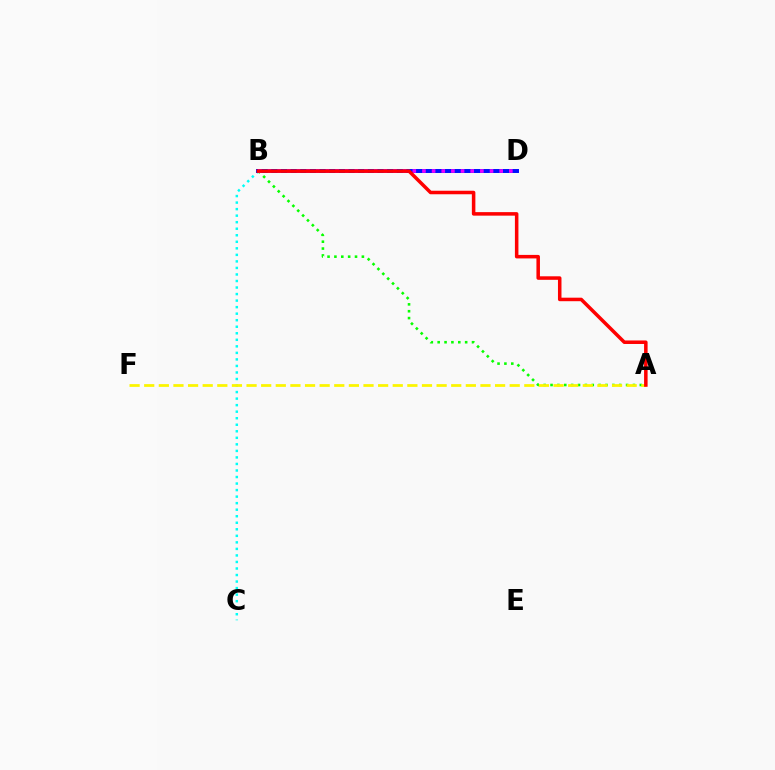{('B', 'C'): [{'color': '#00fff6', 'line_style': 'dotted', 'thickness': 1.78}], ('A', 'B'): [{'color': '#08ff00', 'line_style': 'dotted', 'thickness': 1.87}, {'color': '#ff0000', 'line_style': 'solid', 'thickness': 2.53}], ('B', 'D'): [{'color': '#0010ff', 'line_style': 'solid', 'thickness': 2.85}, {'color': '#ee00ff', 'line_style': 'dotted', 'thickness': 2.62}], ('A', 'F'): [{'color': '#fcf500', 'line_style': 'dashed', 'thickness': 1.99}]}